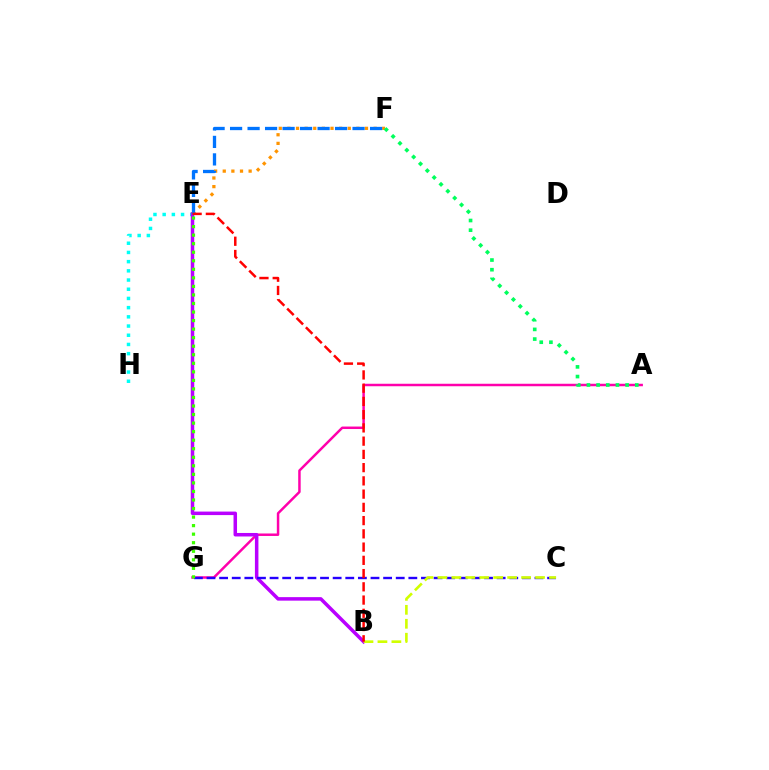{('E', 'H'): [{'color': '#00fff6', 'line_style': 'dotted', 'thickness': 2.5}], ('A', 'G'): [{'color': '#ff00ac', 'line_style': 'solid', 'thickness': 1.79}], ('B', 'E'): [{'color': '#b900ff', 'line_style': 'solid', 'thickness': 2.53}, {'color': '#ff0000', 'line_style': 'dashed', 'thickness': 1.8}], ('E', 'F'): [{'color': '#ff9400', 'line_style': 'dotted', 'thickness': 2.34}, {'color': '#0074ff', 'line_style': 'dashed', 'thickness': 2.38}], ('C', 'G'): [{'color': '#2500ff', 'line_style': 'dashed', 'thickness': 1.71}], ('B', 'C'): [{'color': '#d1ff00', 'line_style': 'dashed', 'thickness': 1.9}], ('A', 'F'): [{'color': '#00ff5c', 'line_style': 'dotted', 'thickness': 2.63}], ('E', 'G'): [{'color': '#3dff00', 'line_style': 'dotted', 'thickness': 2.32}]}